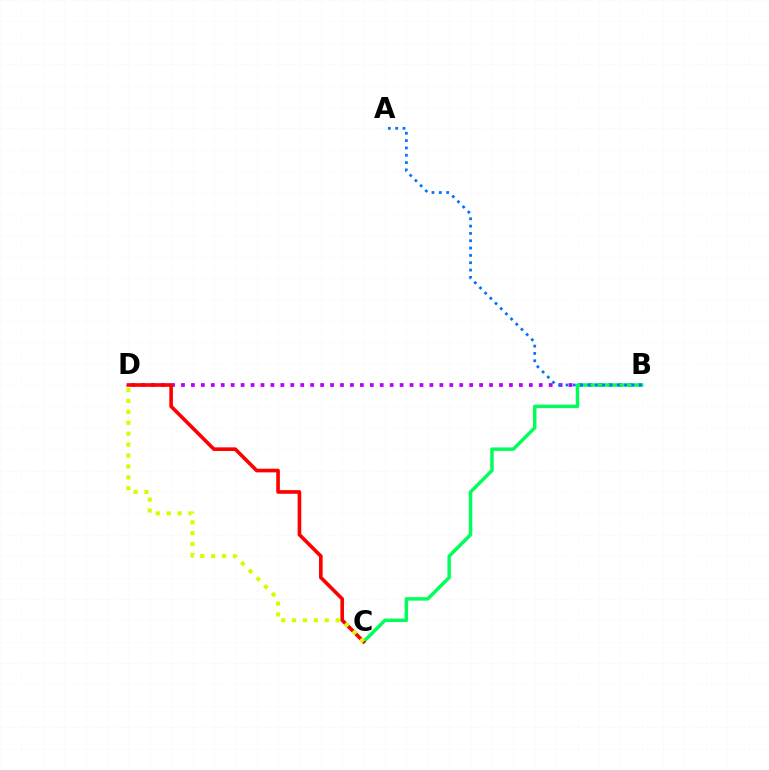{('B', 'D'): [{'color': '#b900ff', 'line_style': 'dotted', 'thickness': 2.7}], ('B', 'C'): [{'color': '#00ff5c', 'line_style': 'solid', 'thickness': 2.49}], ('C', 'D'): [{'color': '#ff0000', 'line_style': 'solid', 'thickness': 2.62}, {'color': '#d1ff00', 'line_style': 'dotted', 'thickness': 2.96}], ('A', 'B'): [{'color': '#0074ff', 'line_style': 'dotted', 'thickness': 1.99}]}